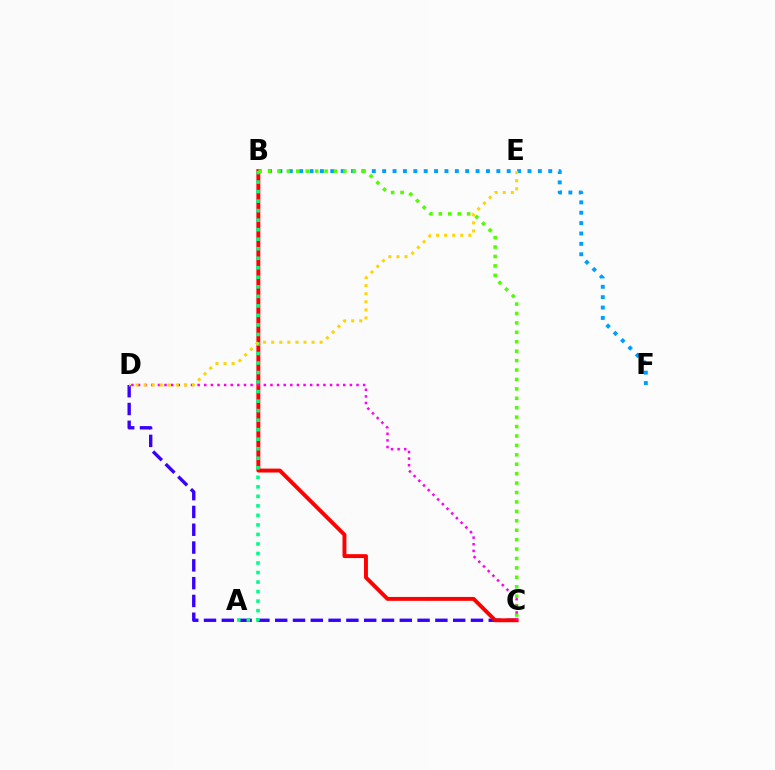{('C', 'D'): [{'color': '#3700ff', 'line_style': 'dashed', 'thickness': 2.42}, {'color': '#ff00ed', 'line_style': 'dotted', 'thickness': 1.8}], ('B', 'F'): [{'color': '#009eff', 'line_style': 'dotted', 'thickness': 2.82}], ('B', 'C'): [{'color': '#ff0000', 'line_style': 'solid', 'thickness': 2.81}, {'color': '#4fff00', 'line_style': 'dotted', 'thickness': 2.56}], ('A', 'B'): [{'color': '#00ff86', 'line_style': 'dotted', 'thickness': 2.59}], ('D', 'E'): [{'color': '#ffd500', 'line_style': 'dotted', 'thickness': 2.19}]}